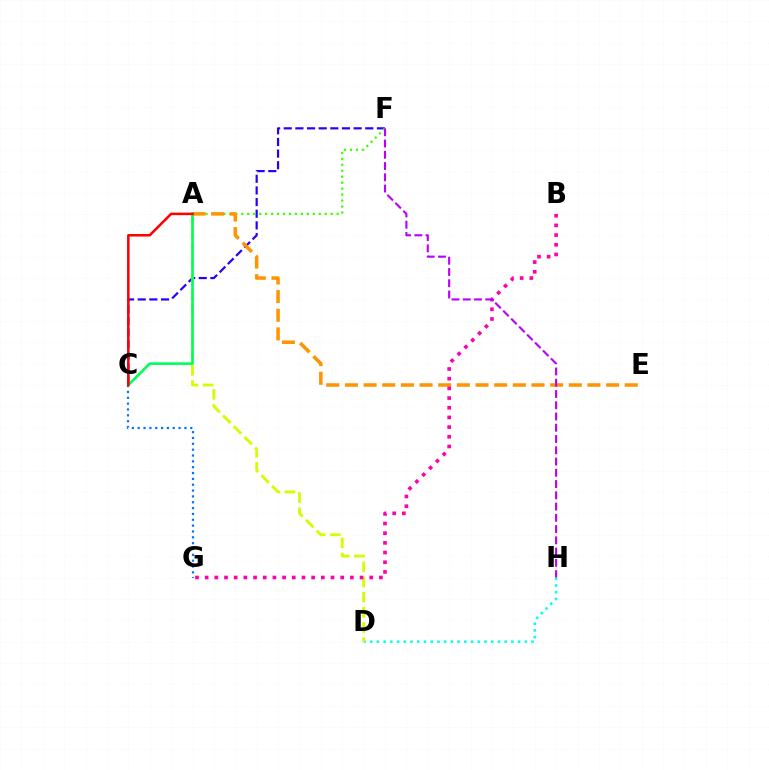{('C', 'F'): [{'color': '#2500ff', 'line_style': 'dashed', 'thickness': 1.58}], ('D', 'H'): [{'color': '#00fff6', 'line_style': 'dotted', 'thickness': 1.83}], ('A', 'D'): [{'color': '#d1ff00', 'line_style': 'dashed', 'thickness': 2.05}], ('A', 'F'): [{'color': '#3dff00', 'line_style': 'dotted', 'thickness': 1.62}], ('C', 'G'): [{'color': '#0074ff', 'line_style': 'dotted', 'thickness': 1.59}], ('A', 'E'): [{'color': '#ff9400', 'line_style': 'dashed', 'thickness': 2.53}], ('A', 'C'): [{'color': '#00ff5c', 'line_style': 'solid', 'thickness': 1.9}, {'color': '#ff0000', 'line_style': 'solid', 'thickness': 1.83}], ('B', 'G'): [{'color': '#ff00ac', 'line_style': 'dotted', 'thickness': 2.63}], ('F', 'H'): [{'color': '#b900ff', 'line_style': 'dashed', 'thickness': 1.53}]}